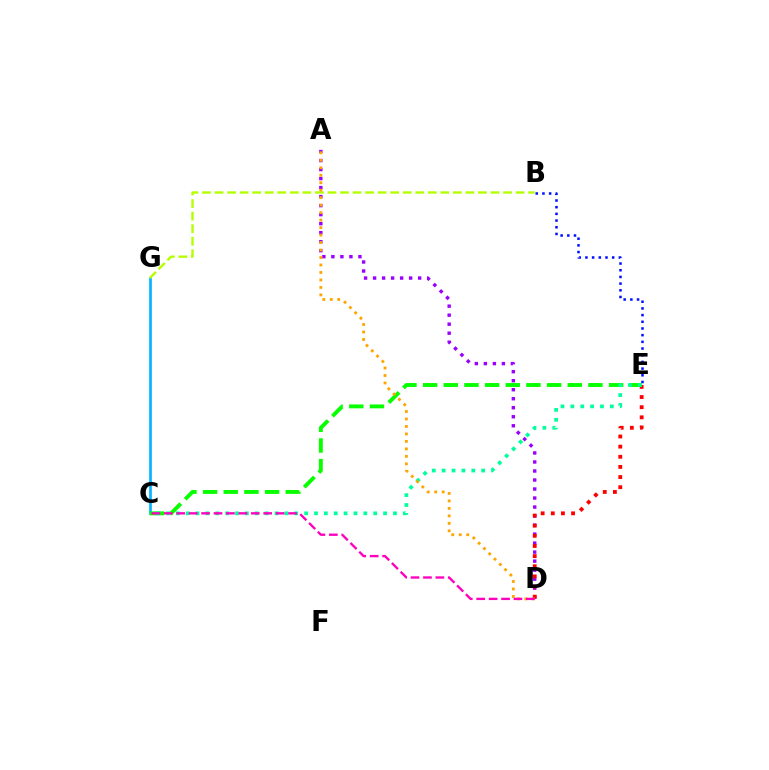{('C', 'G'): [{'color': '#00b5ff', 'line_style': 'solid', 'thickness': 1.92}], ('A', 'D'): [{'color': '#9b00ff', 'line_style': 'dotted', 'thickness': 2.45}, {'color': '#ffa500', 'line_style': 'dotted', 'thickness': 2.03}], ('B', 'G'): [{'color': '#b3ff00', 'line_style': 'dashed', 'thickness': 1.7}], ('D', 'E'): [{'color': '#ff0000', 'line_style': 'dotted', 'thickness': 2.75}], ('C', 'E'): [{'color': '#08ff00', 'line_style': 'dashed', 'thickness': 2.81}, {'color': '#00ff9d', 'line_style': 'dotted', 'thickness': 2.68}], ('B', 'E'): [{'color': '#0010ff', 'line_style': 'dotted', 'thickness': 1.82}], ('C', 'D'): [{'color': '#ff00bd', 'line_style': 'dashed', 'thickness': 1.69}]}